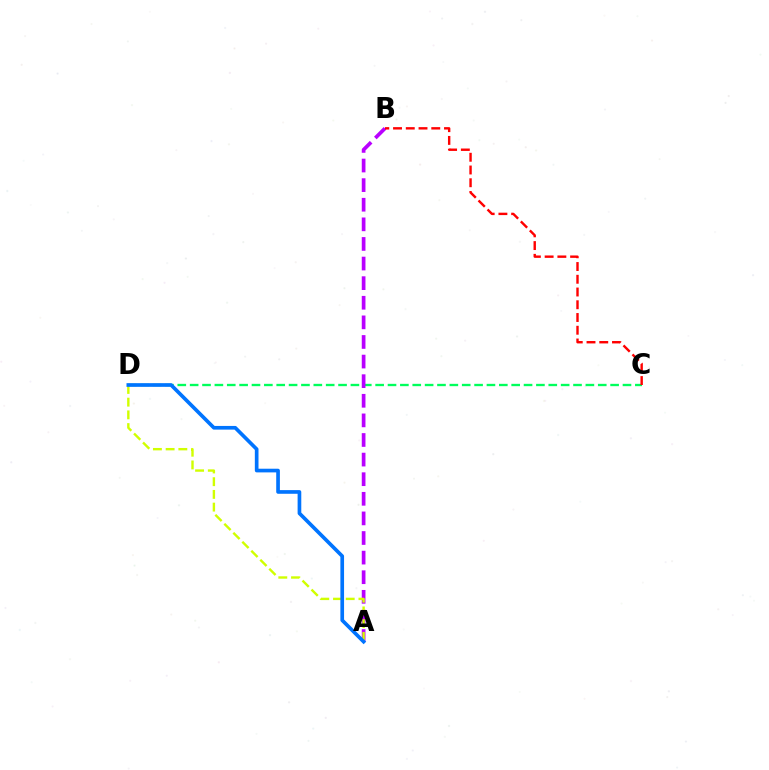{('C', 'D'): [{'color': '#00ff5c', 'line_style': 'dashed', 'thickness': 1.68}], ('A', 'B'): [{'color': '#b900ff', 'line_style': 'dashed', 'thickness': 2.66}], ('B', 'C'): [{'color': '#ff0000', 'line_style': 'dashed', 'thickness': 1.73}], ('A', 'D'): [{'color': '#d1ff00', 'line_style': 'dashed', 'thickness': 1.73}, {'color': '#0074ff', 'line_style': 'solid', 'thickness': 2.64}]}